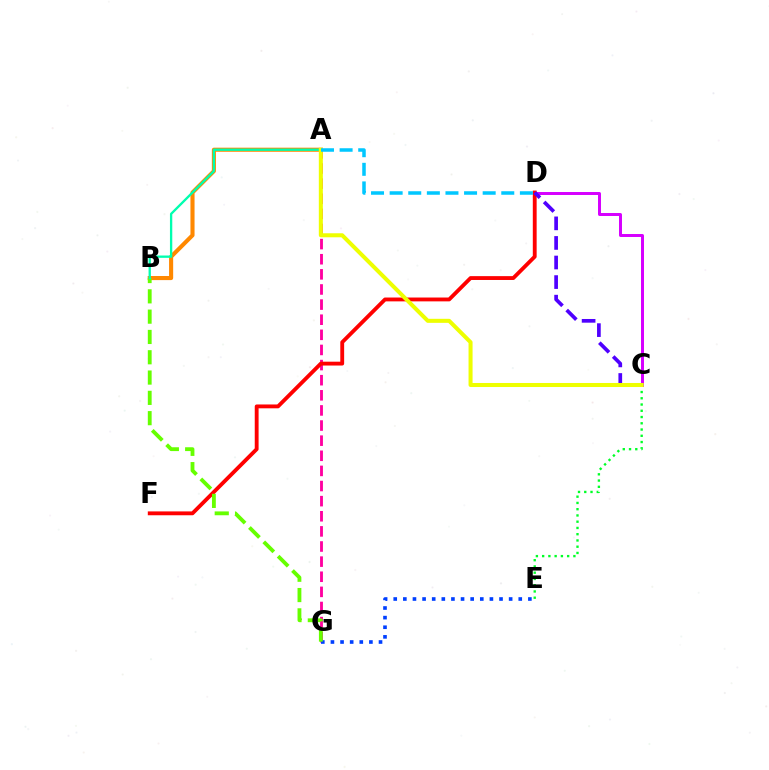{('C', 'E'): [{'color': '#00ff27', 'line_style': 'dotted', 'thickness': 1.7}], ('A', 'G'): [{'color': '#ff00a0', 'line_style': 'dashed', 'thickness': 2.05}], ('E', 'G'): [{'color': '#003fff', 'line_style': 'dotted', 'thickness': 2.61}], ('C', 'D'): [{'color': '#d600ff', 'line_style': 'solid', 'thickness': 2.14}, {'color': '#4f00ff', 'line_style': 'dashed', 'thickness': 2.66}], ('D', 'F'): [{'color': '#ff0000', 'line_style': 'solid', 'thickness': 2.77}], ('A', 'B'): [{'color': '#ff8800', 'line_style': 'solid', 'thickness': 2.95}, {'color': '#00ffaf', 'line_style': 'solid', 'thickness': 1.67}], ('B', 'G'): [{'color': '#66ff00', 'line_style': 'dashed', 'thickness': 2.76}], ('A', 'C'): [{'color': '#eeff00', 'line_style': 'solid', 'thickness': 2.9}], ('A', 'D'): [{'color': '#00c7ff', 'line_style': 'dashed', 'thickness': 2.53}]}